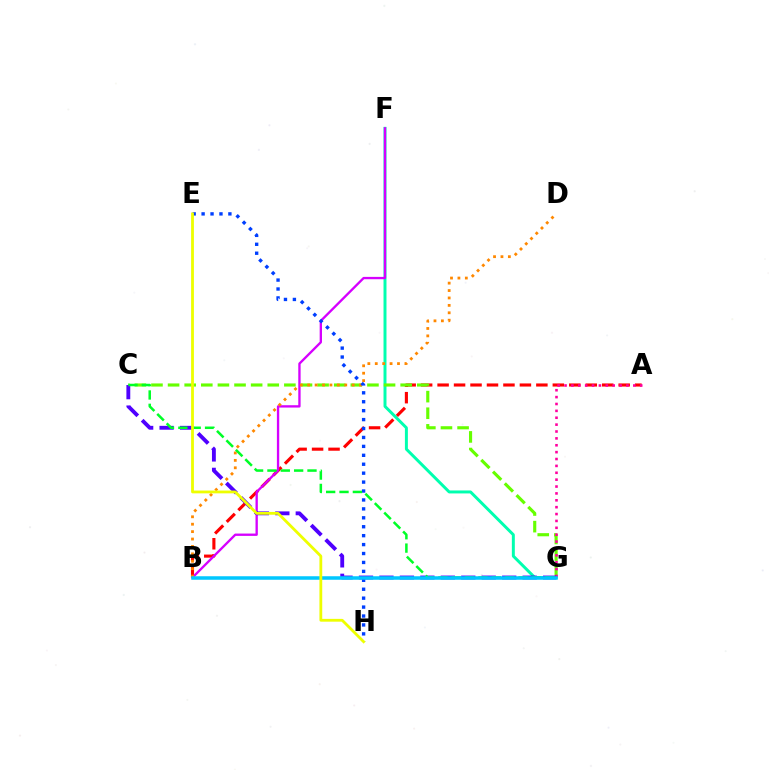{('A', 'B'): [{'color': '#ff0000', 'line_style': 'dashed', 'thickness': 2.24}], ('F', 'G'): [{'color': '#00ffaf', 'line_style': 'solid', 'thickness': 2.14}], ('C', 'G'): [{'color': '#66ff00', 'line_style': 'dashed', 'thickness': 2.26}, {'color': '#4f00ff', 'line_style': 'dashed', 'thickness': 2.78}, {'color': '#00ff27', 'line_style': 'dashed', 'thickness': 1.81}], ('A', 'G'): [{'color': '#ff00a0', 'line_style': 'dotted', 'thickness': 1.87}], ('B', 'F'): [{'color': '#d600ff', 'line_style': 'solid', 'thickness': 1.68}], ('B', 'D'): [{'color': '#ff8800', 'line_style': 'dotted', 'thickness': 2.01}], ('E', 'H'): [{'color': '#003fff', 'line_style': 'dotted', 'thickness': 2.43}, {'color': '#eeff00', 'line_style': 'solid', 'thickness': 2.02}], ('B', 'G'): [{'color': '#00c7ff', 'line_style': 'solid', 'thickness': 2.54}]}